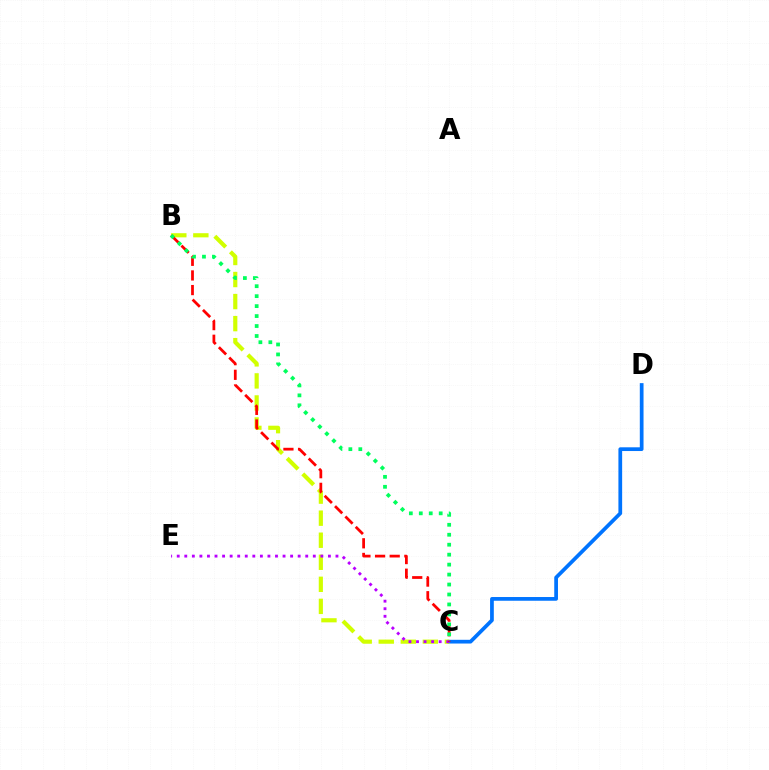{('C', 'D'): [{'color': '#0074ff', 'line_style': 'solid', 'thickness': 2.69}], ('B', 'C'): [{'color': '#d1ff00', 'line_style': 'dashed', 'thickness': 3.0}, {'color': '#ff0000', 'line_style': 'dashed', 'thickness': 1.99}, {'color': '#00ff5c', 'line_style': 'dotted', 'thickness': 2.71}], ('C', 'E'): [{'color': '#b900ff', 'line_style': 'dotted', 'thickness': 2.05}]}